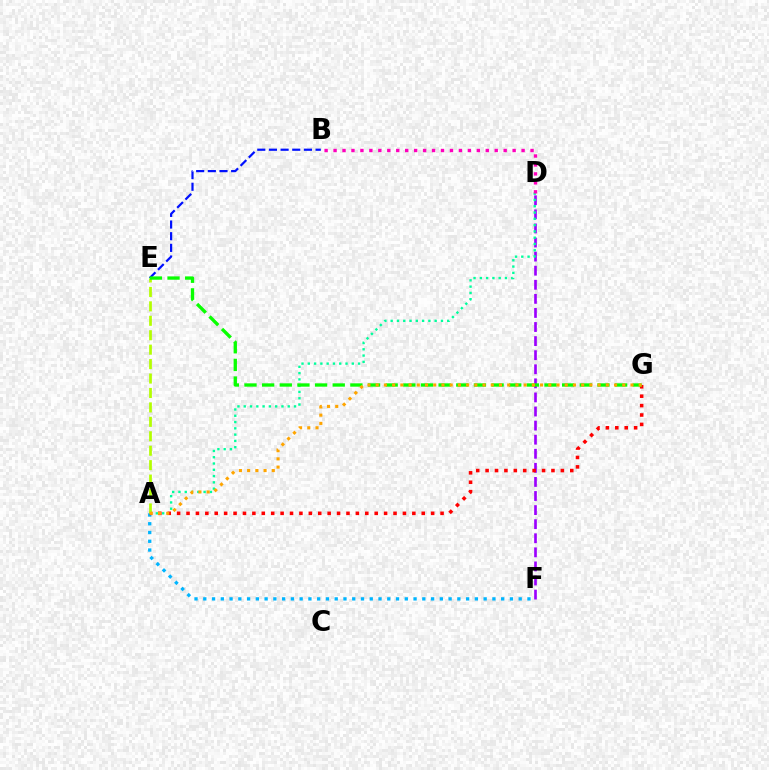{('D', 'F'): [{'color': '#9b00ff', 'line_style': 'dashed', 'thickness': 1.91}], ('A', 'F'): [{'color': '#00b5ff', 'line_style': 'dotted', 'thickness': 2.38}], ('A', 'D'): [{'color': '#00ff9d', 'line_style': 'dotted', 'thickness': 1.71}], ('B', 'E'): [{'color': '#0010ff', 'line_style': 'dashed', 'thickness': 1.58}], ('A', 'G'): [{'color': '#ff0000', 'line_style': 'dotted', 'thickness': 2.56}, {'color': '#ffa500', 'line_style': 'dotted', 'thickness': 2.23}], ('A', 'E'): [{'color': '#b3ff00', 'line_style': 'dashed', 'thickness': 1.96}], ('E', 'G'): [{'color': '#08ff00', 'line_style': 'dashed', 'thickness': 2.4}], ('B', 'D'): [{'color': '#ff00bd', 'line_style': 'dotted', 'thickness': 2.43}]}